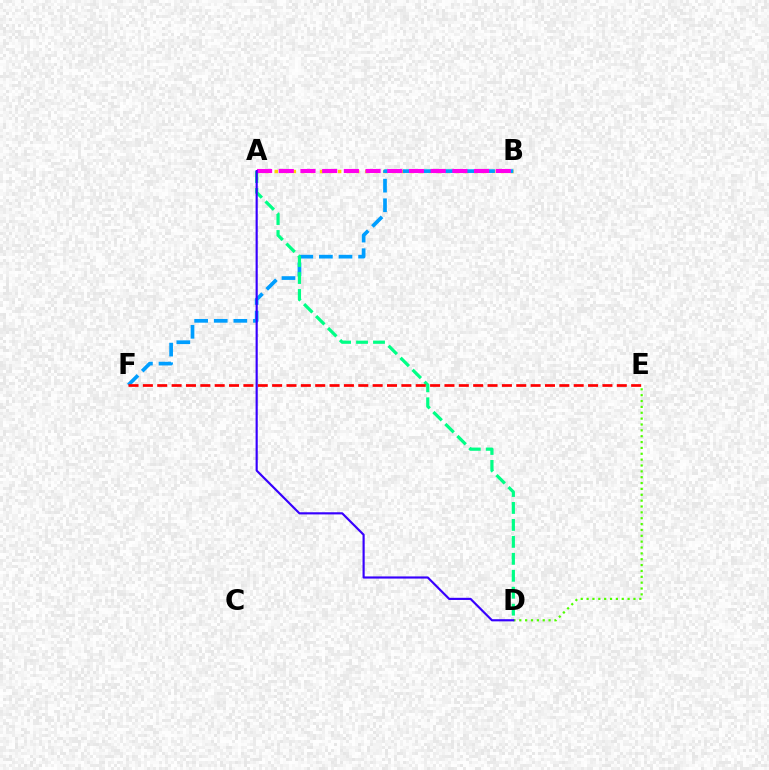{('A', 'B'): [{'color': '#ffd500', 'line_style': 'dotted', 'thickness': 2.46}, {'color': '#ff00ed', 'line_style': 'dashed', 'thickness': 2.95}], ('D', 'E'): [{'color': '#4fff00', 'line_style': 'dotted', 'thickness': 1.59}], ('B', 'F'): [{'color': '#009eff', 'line_style': 'dashed', 'thickness': 2.66}], ('A', 'D'): [{'color': '#00ff86', 'line_style': 'dashed', 'thickness': 2.3}, {'color': '#3700ff', 'line_style': 'solid', 'thickness': 1.55}], ('E', 'F'): [{'color': '#ff0000', 'line_style': 'dashed', 'thickness': 1.95}]}